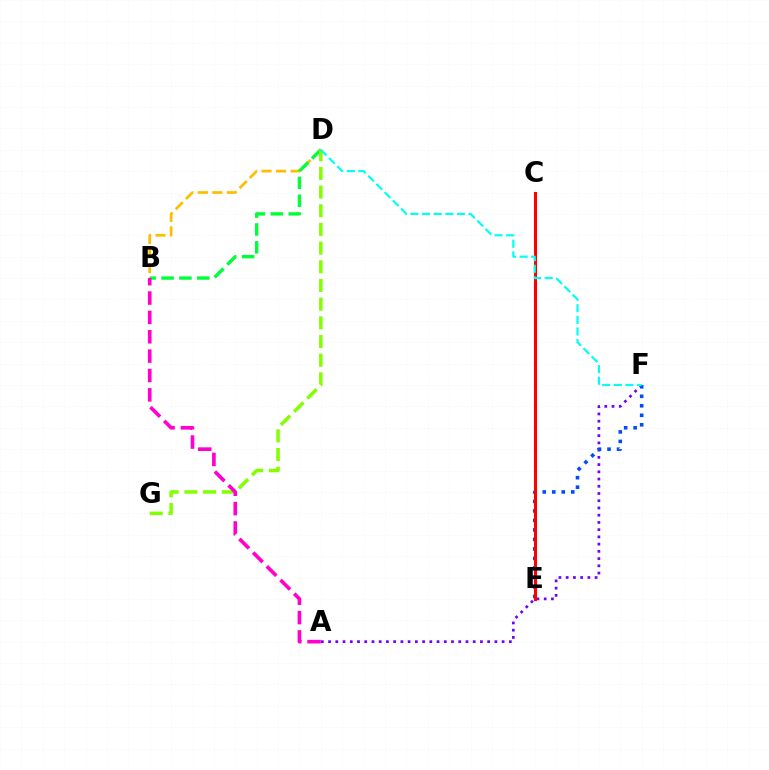{('B', 'D'): [{'color': '#ffbd00', 'line_style': 'dashed', 'thickness': 1.97}, {'color': '#00ff39', 'line_style': 'dashed', 'thickness': 2.43}], ('A', 'F'): [{'color': '#7200ff', 'line_style': 'dotted', 'thickness': 1.96}], ('D', 'G'): [{'color': '#84ff00', 'line_style': 'dashed', 'thickness': 2.54}], ('E', 'F'): [{'color': '#004bff', 'line_style': 'dotted', 'thickness': 2.58}], ('C', 'E'): [{'color': '#ff0000', 'line_style': 'solid', 'thickness': 2.23}], ('D', 'F'): [{'color': '#00fff6', 'line_style': 'dashed', 'thickness': 1.58}], ('A', 'B'): [{'color': '#ff00cf', 'line_style': 'dashed', 'thickness': 2.63}]}